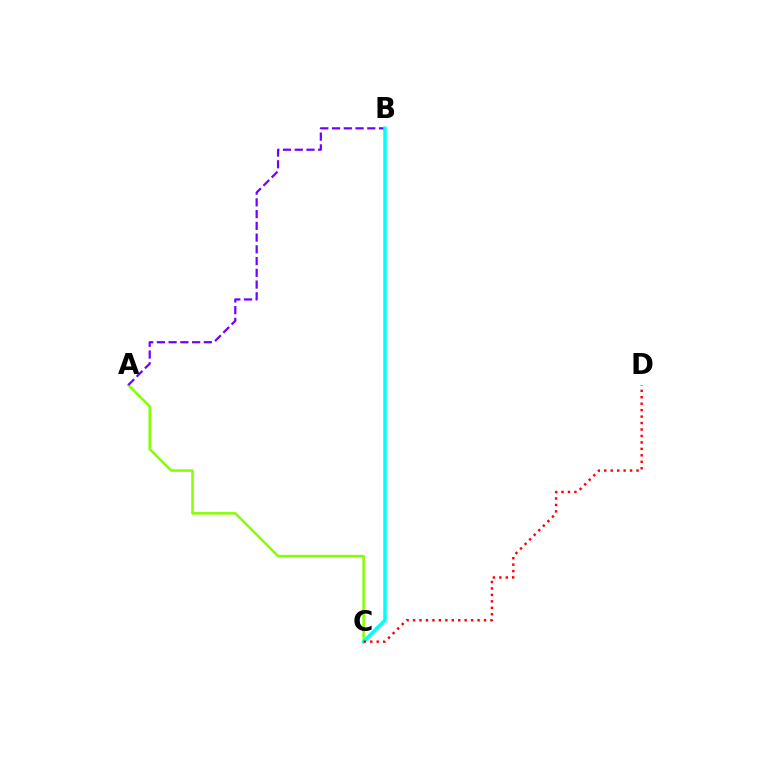{('A', 'C'): [{'color': '#84ff00', 'line_style': 'solid', 'thickness': 1.81}], ('A', 'B'): [{'color': '#7200ff', 'line_style': 'dashed', 'thickness': 1.6}], ('B', 'C'): [{'color': '#00fff6', 'line_style': 'solid', 'thickness': 2.52}], ('C', 'D'): [{'color': '#ff0000', 'line_style': 'dotted', 'thickness': 1.75}]}